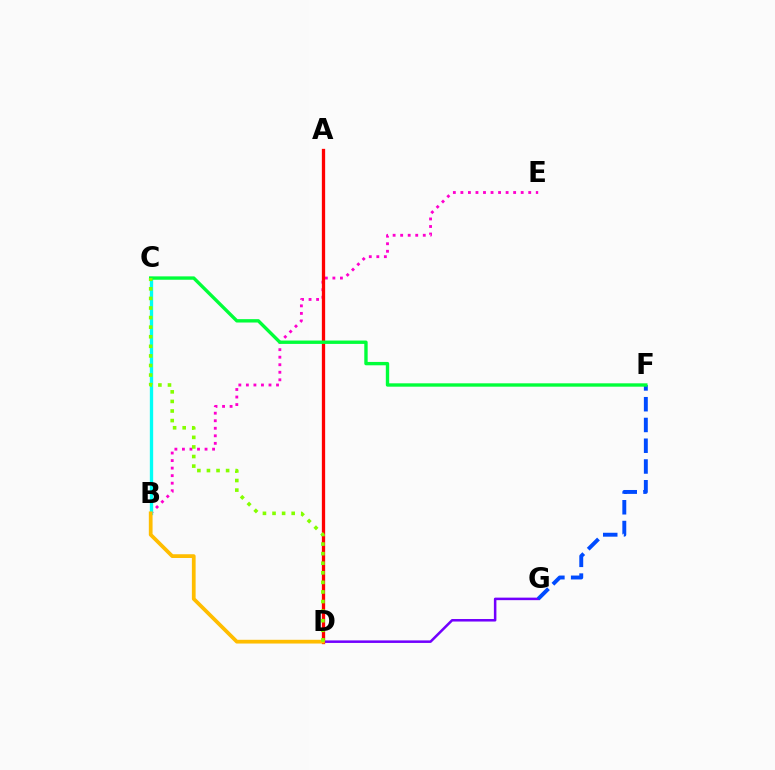{('B', 'E'): [{'color': '#ff00cf', 'line_style': 'dotted', 'thickness': 2.05}], ('D', 'G'): [{'color': '#7200ff', 'line_style': 'solid', 'thickness': 1.82}], ('F', 'G'): [{'color': '#004bff', 'line_style': 'dashed', 'thickness': 2.82}], ('B', 'C'): [{'color': '#00fff6', 'line_style': 'solid', 'thickness': 2.39}], ('A', 'D'): [{'color': '#ff0000', 'line_style': 'solid', 'thickness': 2.37}], ('B', 'D'): [{'color': '#ffbd00', 'line_style': 'solid', 'thickness': 2.7}], ('C', 'F'): [{'color': '#00ff39', 'line_style': 'solid', 'thickness': 2.43}], ('C', 'D'): [{'color': '#84ff00', 'line_style': 'dotted', 'thickness': 2.6}]}